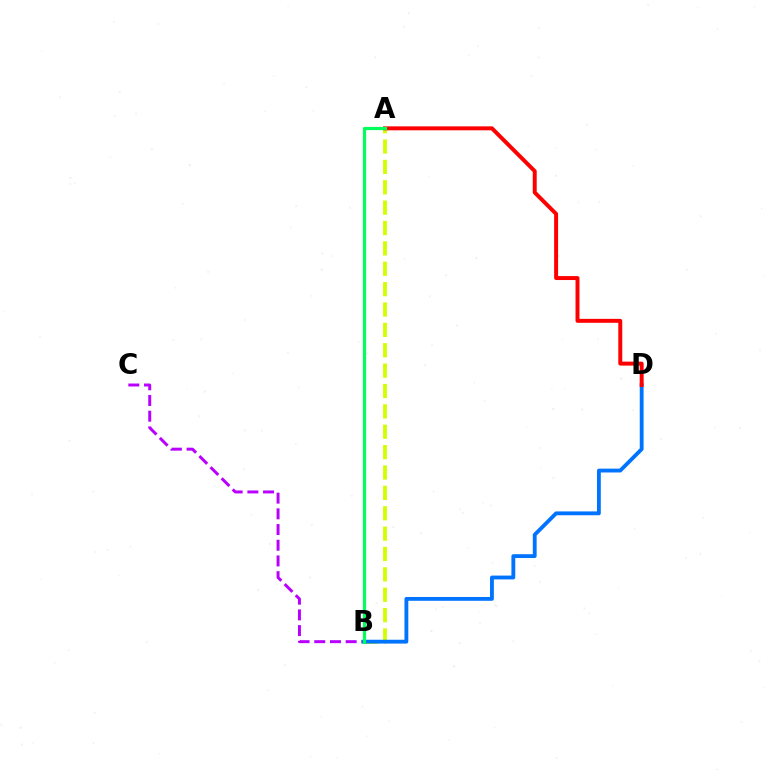{('B', 'C'): [{'color': '#b900ff', 'line_style': 'dashed', 'thickness': 2.13}], ('A', 'B'): [{'color': '#d1ff00', 'line_style': 'dashed', 'thickness': 2.77}, {'color': '#00ff5c', 'line_style': 'solid', 'thickness': 2.3}], ('B', 'D'): [{'color': '#0074ff', 'line_style': 'solid', 'thickness': 2.76}], ('A', 'D'): [{'color': '#ff0000', 'line_style': 'solid', 'thickness': 2.85}]}